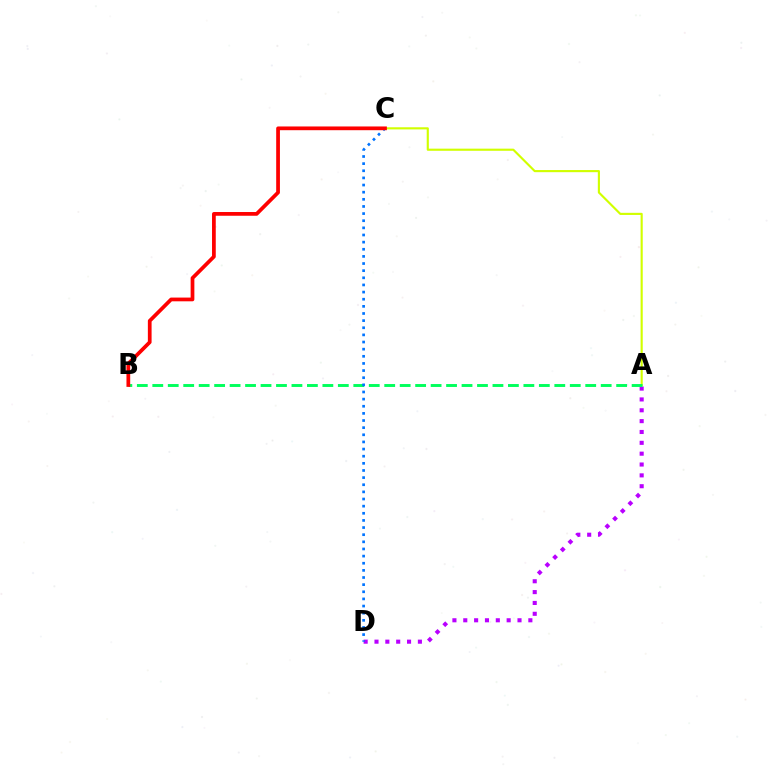{('A', 'C'): [{'color': '#d1ff00', 'line_style': 'solid', 'thickness': 1.54}], ('A', 'D'): [{'color': '#b900ff', 'line_style': 'dotted', 'thickness': 2.95}], ('A', 'B'): [{'color': '#00ff5c', 'line_style': 'dashed', 'thickness': 2.1}], ('C', 'D'): [{'color': '#0074ff', 'line_style': 'dotted', 'thickness': 1.94}], ('B', 'C'): [{'color': '#ff0000', 'line_style': 'solid', 'thickness': 2.69}]}